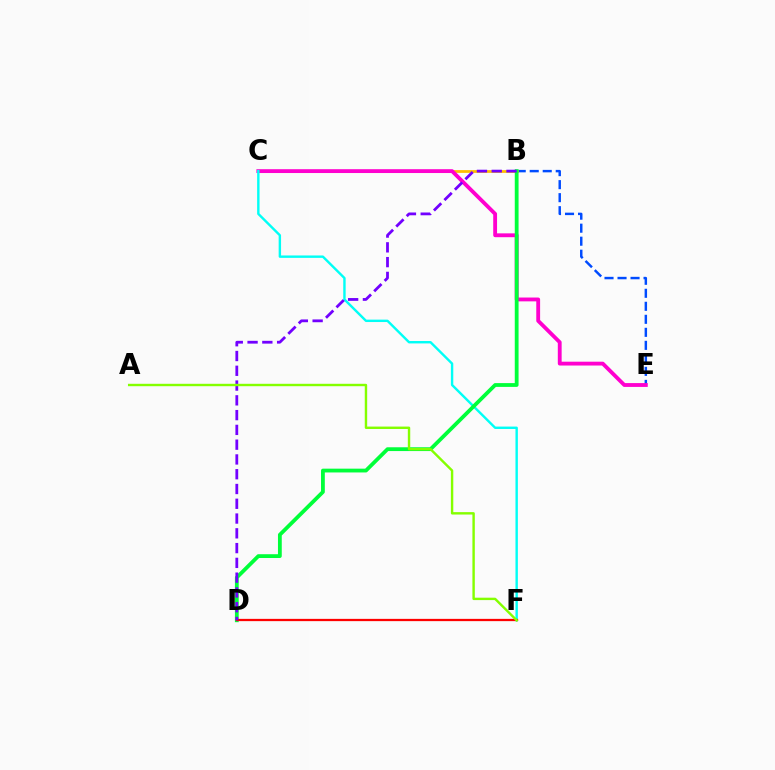{('B', 'E'): [{'color': '#004bff', 'line_style': 'dashed', 'thickness': 1.77}], ('B', 'C'): [{'color': '#ffbd00', 'line_style': 'solid', 'thickness': 1.99}], ('C', 'E'): [{'color': '#ff00cf', 'line_style': 'solid', 'thickness': 2.76}], ('C', 'F'): [{'color': '#00fff6', 'line_style': 'solid', 'thickness': 1.73}], ('B', 'D'): [{'color': '#00ff39', 'line_style': 'solid', 'thickness': 2.73}, {'color': '#7200ff', 'line_style': 'dashed', 'thickness': 2.01}], ('D', 'F'): [{'color': '#ff0000', 'line_style': 'solid', 'thickness': 1.63}], ('A', 'F'): [{'color': '#84ff00', 'line_style': 'solid', 'thickness': 1.74}]}